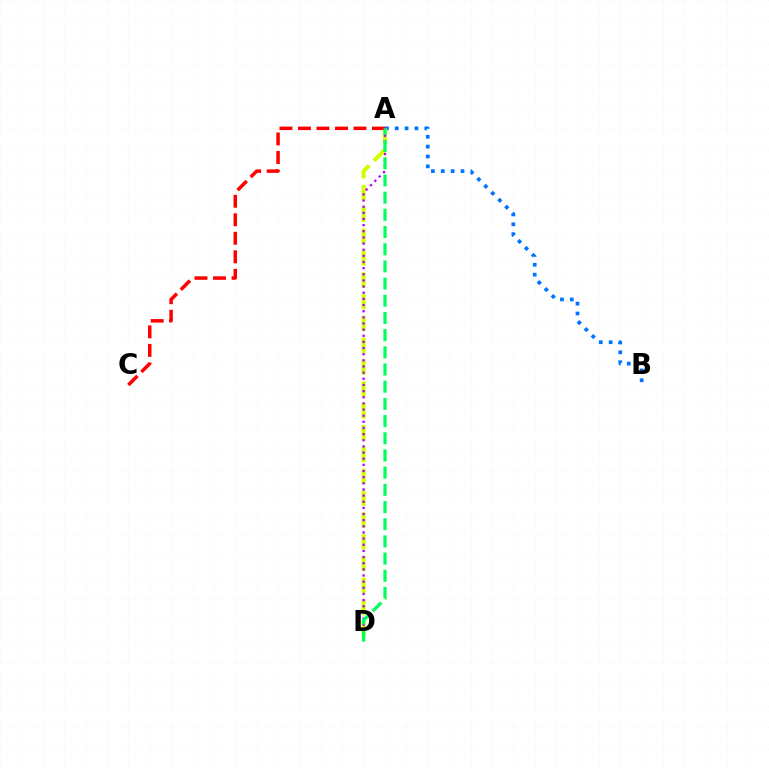{('A', 'B'): [{'color': '#0074ff', 'line_style': 'dotted', 'thickness': 2.68}], ('A', 'D'): [{'color': '#d1ff00', 'line_style': 'dashed', 'thickness': 2.96}, {'color': '#b900ff', 'line_style': 'dotted', 'thickness': 1.67}, {'color': '#00ff5c', 'line_style': 'dashed', 'thickness': 2.33}], ('A', 'C'): [{'color': '#ff0000', 'line_style': 'dashed', 'thickness': 2.51}]}